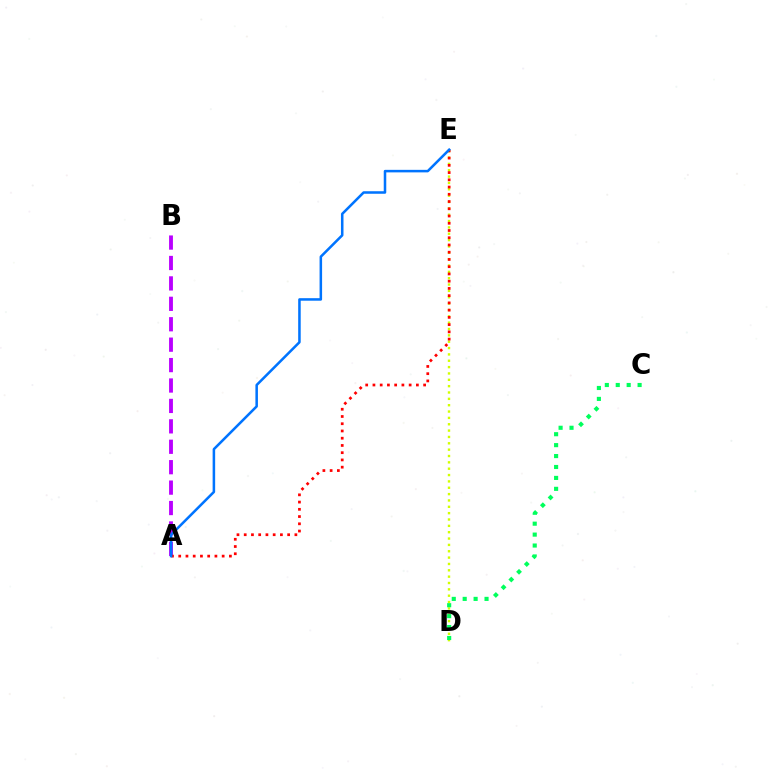{('A', 'B'): [{'color': '#b900ff', 'line_style': 'dashed', 'thickness': 2.77}], ('D', 'E'): [{'color': '#d1ff00', 'line_style': 'dotted', 'thickness': 1.73}], ('A', 'E'): [{'color': '#ff0000', 'line_style': 'dotted', 'thickness': 1.97}, {'color': '#0074ff', 'line_style': 'solid', 'thickness': 1.82}], ('C', 'D'): [{'color': '#00ff5c', 'line_style': 'dotted', 'thickness': 2.97}]}